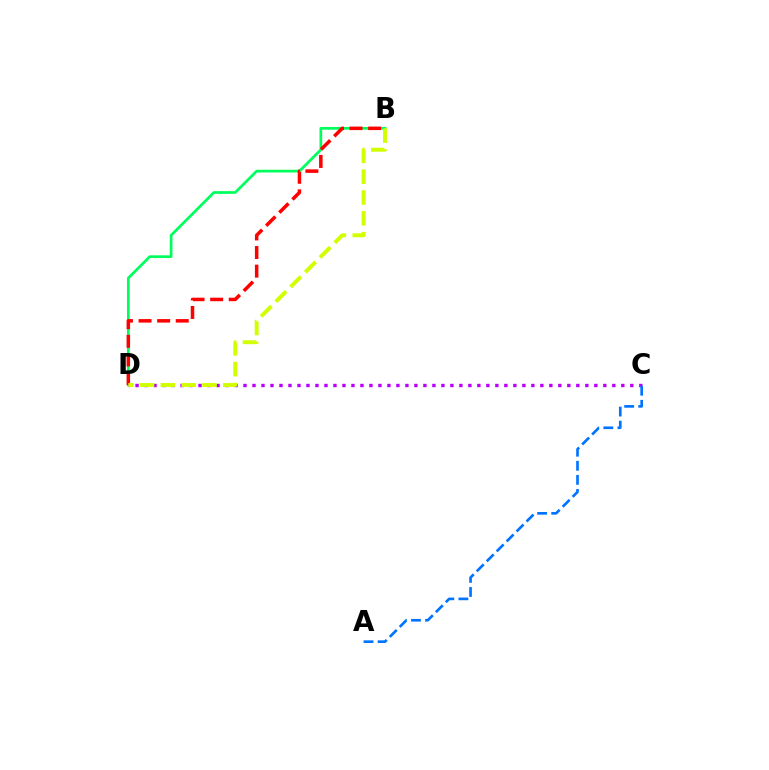{('B', 'D'): [{'color': '#00ff5c', 'line_style': 'solid', 'thickness': 1.96}, {'color': '#ff0000', 'line_style': 'dashed', 'thickness': 2.53}, {'color': '#d1ff00', 'line_style': 'dashed', 'thickness': 2.83}], ('C', 'D'): [{'color': '#b900ff', 'line_style': 'dotted', 'thickness': 2.44}], ('A', 'C'): [{'color': '#0074ff', 'line_style': 'dashed', 'thickness': 1.91}]}